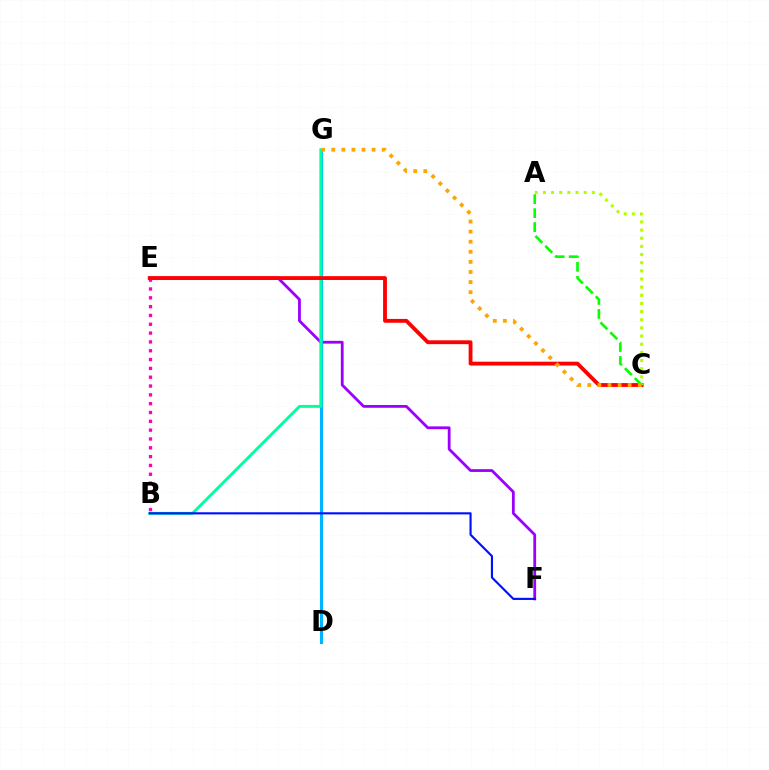{('E', 'F'): [{'color': '#9b00ff', 'line_style': 'solid', 'thickness': 2.01}], ('B', 'E'): [{'color': '#ff00bd', 'line_style': 'dotted', 'thickness': 2.4}], ('D', 'G'): [{'color': '#00b5ff', 'line_style': 'solid', 'thickness': 2.2}], ('B', 'G'): [{'color': '#00ff9d', 'line_style': 'solid', 'thickness': 2.09}], ('C', 'E'): [{'color': '#ff0000', 'line_style': 'solid', 'thickness': 2.76}], ('A', 'C'): [{'color': '#b3ff00', 'line_style': 'dotted', 'thickness': 2.22}, {'color': '#08ff00', 'line_style': 'dashed', 'thickness': 1.9}], ('C', 'G'): [{'color': '#ffa500', 'line_style': 'dotted', 'thickness': 2.74}], ('B', 'F'): [{'color': '#0010ff', 'line_style': 'solid', 'thickness': 1.54}]}